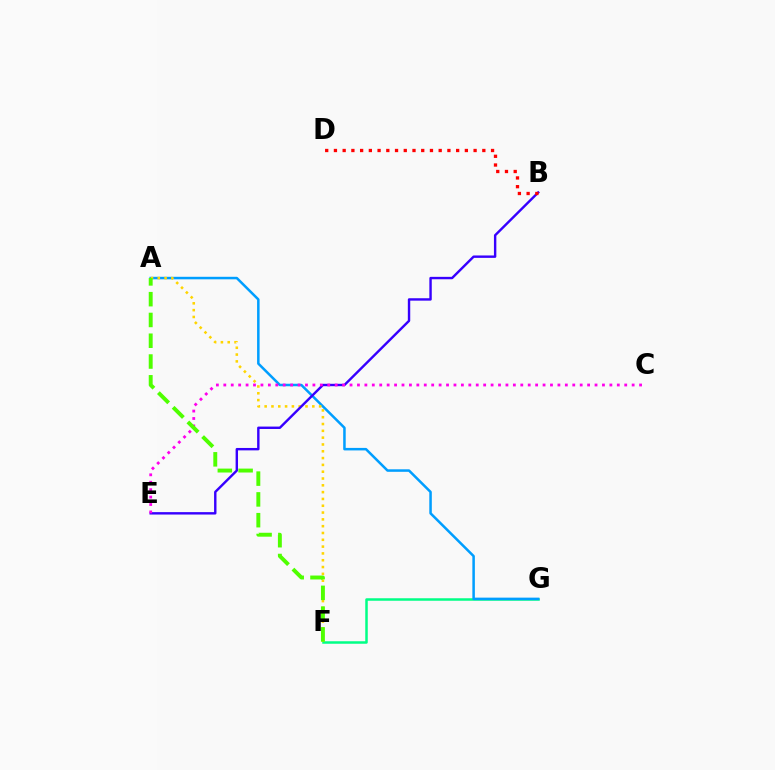{('F', 'G'): [{'color': '#00ff86', 'line_style': 'solid', 'thickness': 1.8}], ('A', 'G'): [{'color': '#009eff', 'line_style': 'solid', 'thickness': 1.81}], ('A', 'F'): [{'color': '#ffd500', 'line_style': 'dotted', 'thickness': 1.85}, {'color': '#4fff00', 'line_style': 'dashed', 'thickness': 2.82}], ('B', 'E'): [{'color': '#3700ff', 'line_style': 'solid', 'thickness': 1.74}], ('B', 'D'): [{'color': '#ff0000', 'line_style': 'dotted', 'thickness': 2.37}], ('C', 'E'): [{'color': '#ff00ed', 'line_style': 'dotted', 'thickness': 2.02}]}